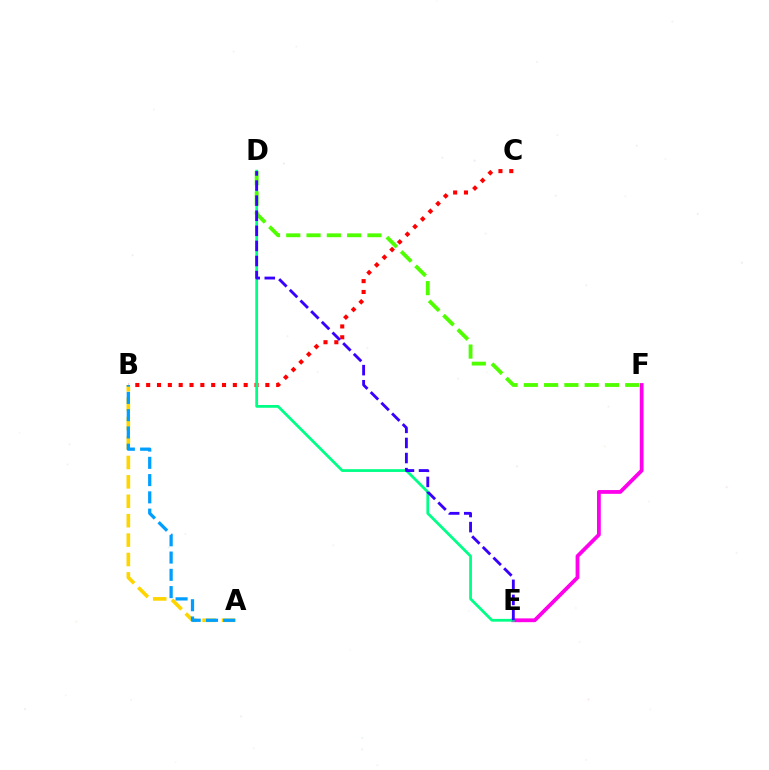{('B', 'C'): [{'color': '#ff0000', 'line_style': 'dotted', 'thickness': 2.94}], ('E', 'F'): [{'color': '#ff00ed', 'line_style': 'solid', 'thickness': 2.72}], ('D', 'E'): [{'color': '#00ff86', 'line_style': 'solid', 'thickness': 1.99}, {'color': '#3700ff', 'line_style': 'dashed', 'thickness': 2.05}], ('A', 'B'): [{'color': '#ffd500', 'line_style': 'dashed', 'thickness': 2.64}, {'color': '#009eff', 'line_style': 'dashed', 'thickness': 2.35}], ('D', 'F'): [{'color': '#4fff00', 'line_style': 'dashed', 'thickness': 2.76}]}